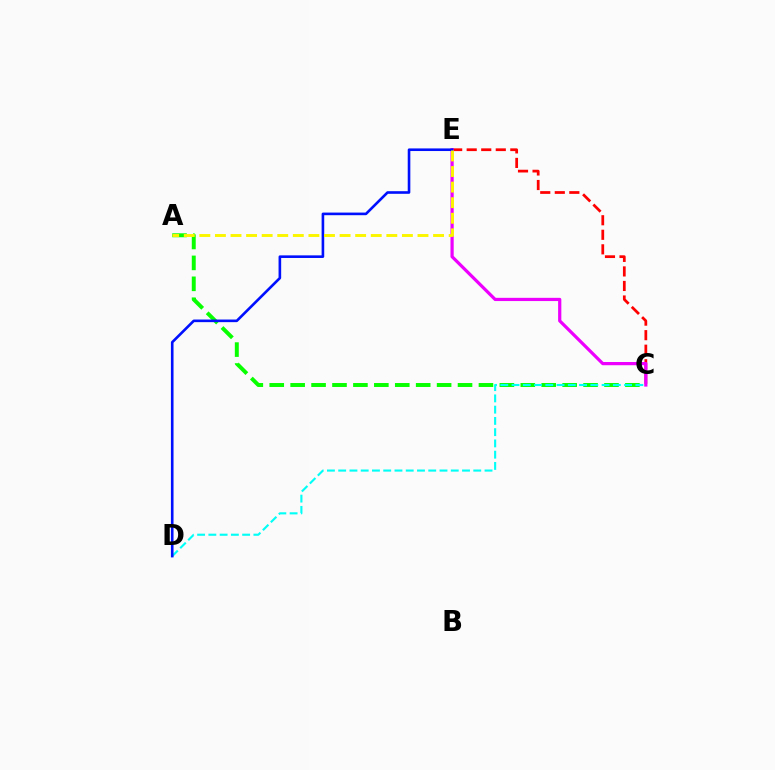{('C', 'E'): [{'color': '#ff0000', 'line_style': 'dashed', 'thickness': 1.98}, {'color': '#ee00ff', 'line_style': 'solid', 'thickness': 2.32}], ('A', 'C'): [{'color': '#08ff00', 'line_style': 'dashed', 'thickness': 2.84}], ('C', 'D'): [{'color': '#00fff6', 'line_style': 'dashed', 'thickness': 1.53}], ('D', 'E'): [{'color': '#0010ff', 'line_style': 'solid', 'thickness': 1.89}], ('A', 'E'): [{'color': '#fcf500', 'line_style': 'dashed', 'thickness': 2.12}]}